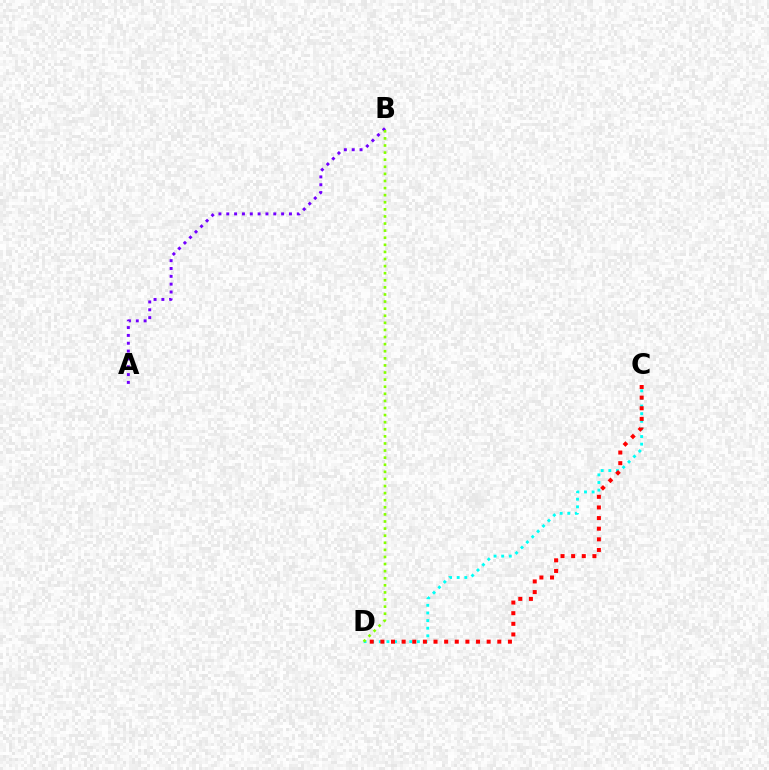{('A', 'B'): [{'color': '#7200ff', 'line_style': 'dotted', 'thickness': 2.13}], ('C', 'D'): [{'color': '#00fff6', 'line_style': 'dotted', 'thickness': 2.07}, {'color': '#ff0000', 'line_style': 'dotted', 'thickness': 2.89}], ('B', 'D'): [{'color': '#84ff00', 'line_style': 'dotted', 'thickness': 1.93}]}